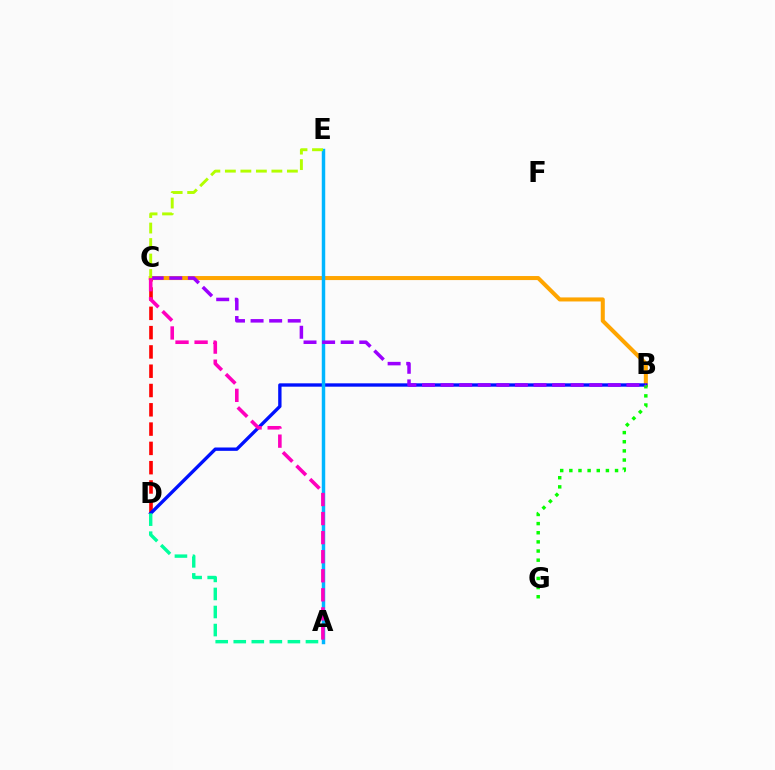{('C', 'D'): [{'color': '#ff0000', 'line_style': 'dashed', 'thickness': 2.62}], ('B', 'C'): [{'color': '#ffa500', 'line_style': 'solid', 'thickness': 2.91}, {'color': '#9b00ff', 'line_style': 'dashed', 'thickness': 2.52}], ('B', 'D'): [{'color': '#0010ff', 'line_style': 'solid', 'thickness': 2.41}], ('A', 'E'): [{'color': '#00b5ff', 'line_style': 'solid', 'thickness': 2.49}], ('B', 'G'): [{'color': '#08ff00', 'line_style': 'dotted', 'thickness': 2.48}], ('A', 'D'): [{'color': '#00ff9d', 'line_style': 'dashed', 'thickness': 2.45}], ('A', 'C'): [{'color': '#ff00bd', 'line_style': 'dashed', 'thickness': 2.59}], ('C', 'E'): [{'color': '#b3ff00', 'line_style': 'dashed', 'thickness': 2.11}]}